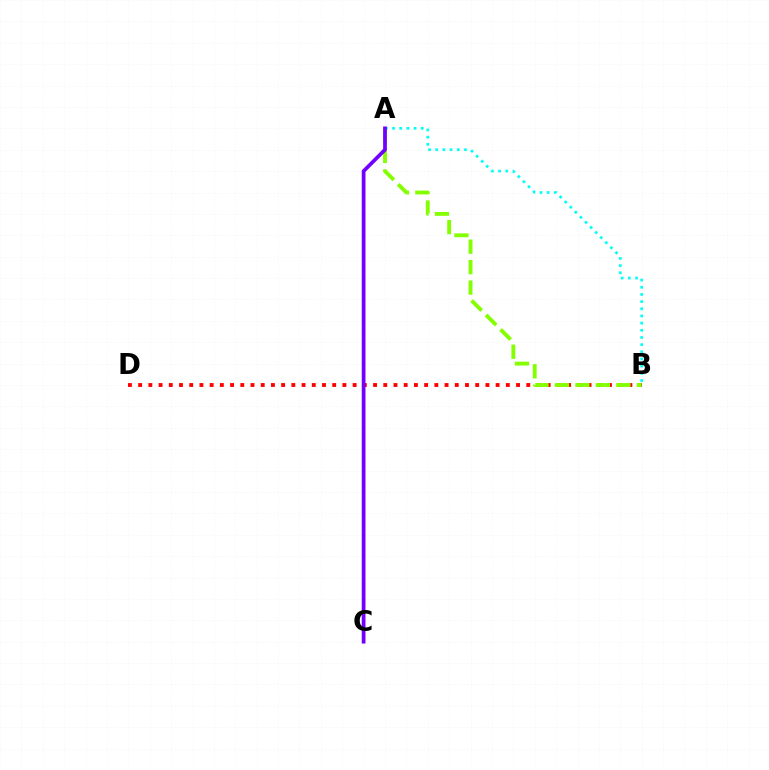{('B', 'D'): [{'color': '#ff0000', 'line_style': 'dotted', 'thickness': 2.78}], ('A', 'B'): [{'color': '#00fff6', 'line_style': 'dotted', 'thickness': 1.95}, {'color': '#84ff00', 'line_style': 'dashed', 'thickness': 2.78}], ('A', 'C'): [{'color': '#7200ff', 'line_style': 'solid', 'thickness': 2.69}]}